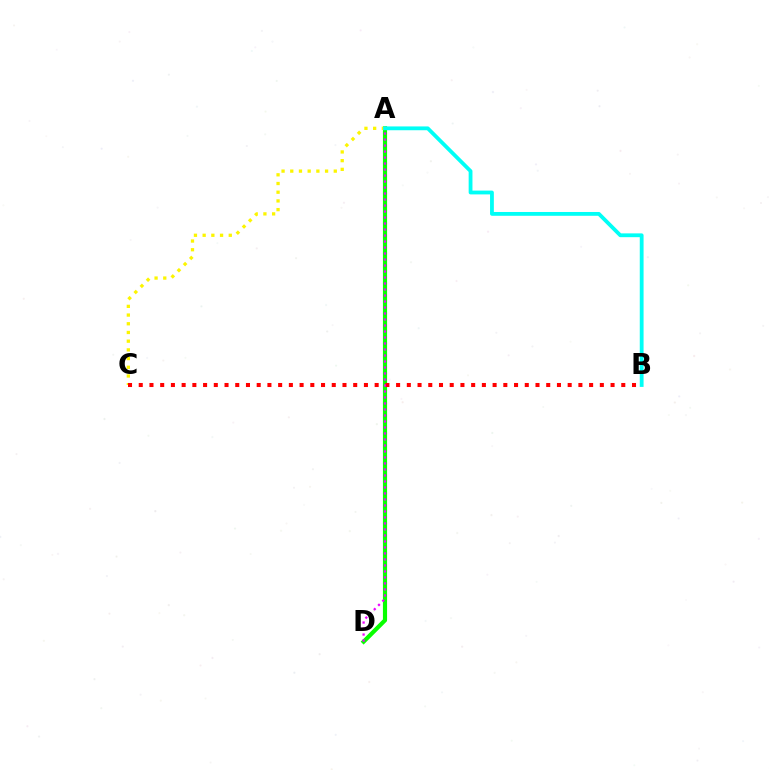{('A', 'D'): [{'color': '#0010ff', 'line_style': 'dashed', 'thickness': 2.01}, {'color': '#08ff00', 'line_style': 'solid', 'thickness': 2.99}, {'color': '#ee00ff', 'line_style': 'dotted', 'thickness': 1.63}], ('A', 'C'): [{'color': '#fcf500', 'line_style': 'dotted', 'thickness': 2.36}], ('B', 'C'): [{'color': '#ff0000', 'line_style': 'dotted', 'thickness': 2.91}], ('A', 'B'): [{'color': '#00fff6', 'line_style': 'solid', 'thickness': 2.74}]}